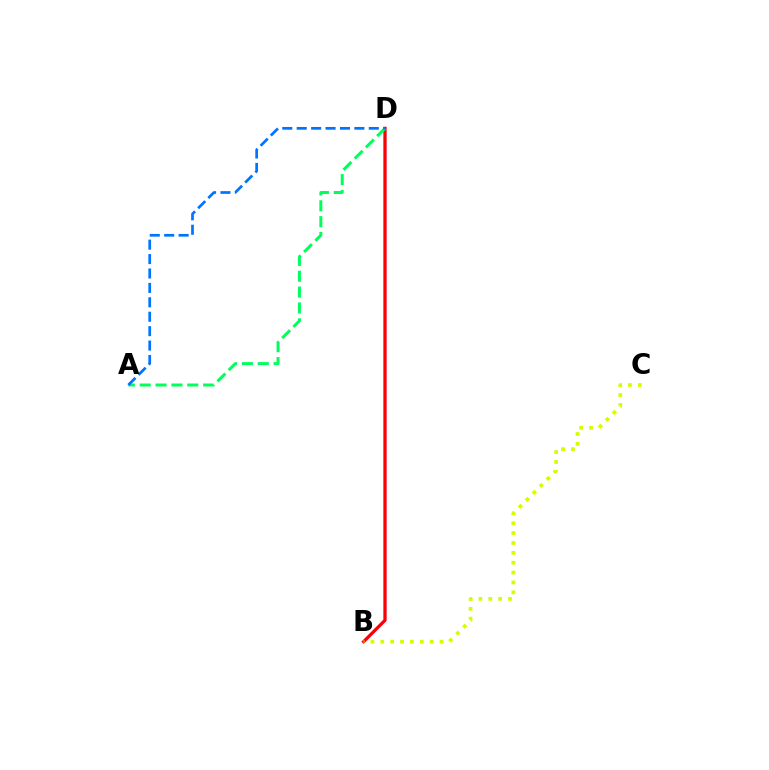{('B', 'D'): [{'color': '#b900ff', 'line_style': 'solid', 'thickness': 1.65}, {'color': '#ff0000', 'line_style': 'solid', 'thickness': 2.29}], ('A', 'D'): [{'color': '#00ff5c', 'line_style': 'dashed', 'thickness': 2.15}, {'color': '#0074ff', 'line_style': 'dashed', 'thickness': 1.96}], ('B', 'C'): [{'color': '#d1ff00', 'line_style': 'dotted', 'thickness': 2.68}]}